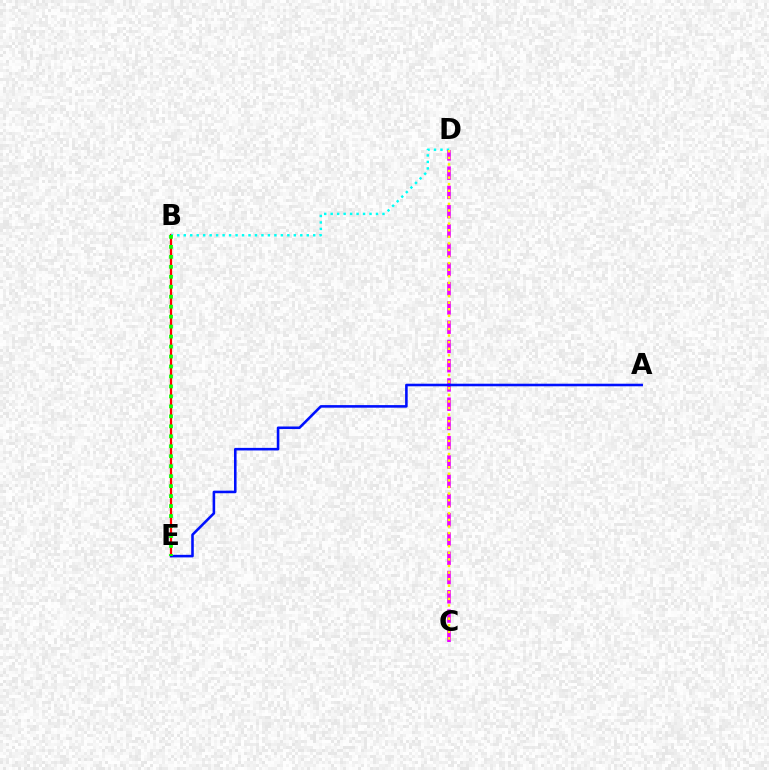{('B', 'E'): [{'color': '#ff0000', 'line_style': 'solid', 'thickness': 1.62}, {'color': '#08ff00', 'line_style': 'dotted', 'thickness': 2.71}], ('B', 'D'): [{'color': '#00fff6', 'line_style': 'dotted', 'thickness': 1.76}], ('C', 'D'): [{'color': '#ee00ff', 'line_style': 'dashed', 'thickness': 2.62}, {'color': '#fcf500', 'line_style': 'dotted', 'thickness': 1.79}], ('A', 'E'): [{'color': '#0010ff', 'line_style': 'solid', 'thickness': 1.86}]}